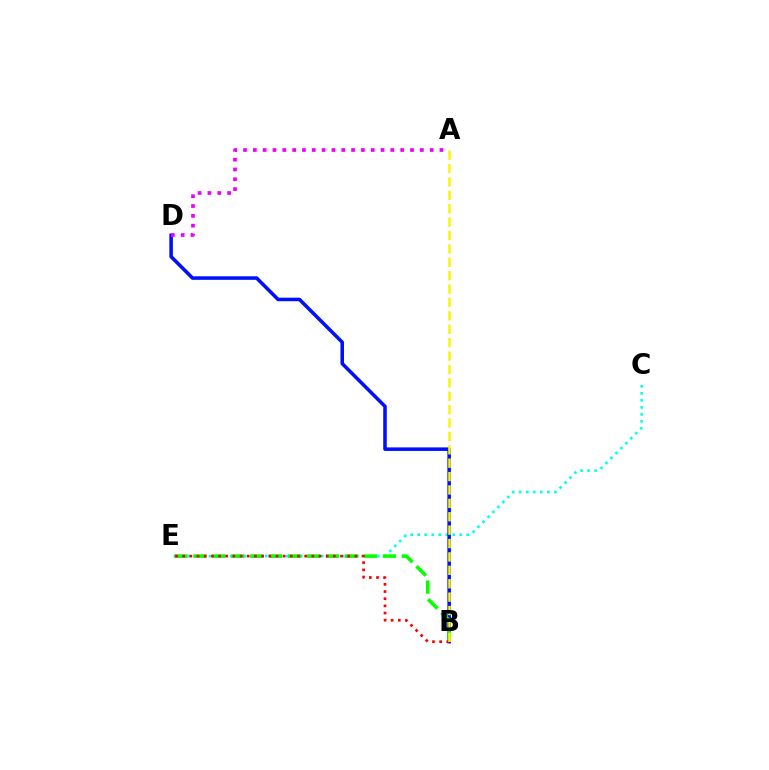{('C', 'E'): [{'color': '#00fff6', 'line_style': 'dotted', 'thickness': 1.91}], ('B', 'D'): [{'color': '#0010ff', 'line_style': 'solid', 'thickness': 2.55}], ('B', 'E'): [{'color': '#08ff00', 'line_style': 'dashed', 'thickness': 2.57}, {'color': '#ff0000', 'line_style': 'dotted', 'thickness': 1.95}], ('A', 'D'): [{'color': '#ee00ff', 'line_style': 'dotted', 'thickness': 2.67}], ('A', 'B'): [{'color': '#fcf500', 'line_style': 'dashed', 'thickness': 1.82}]}